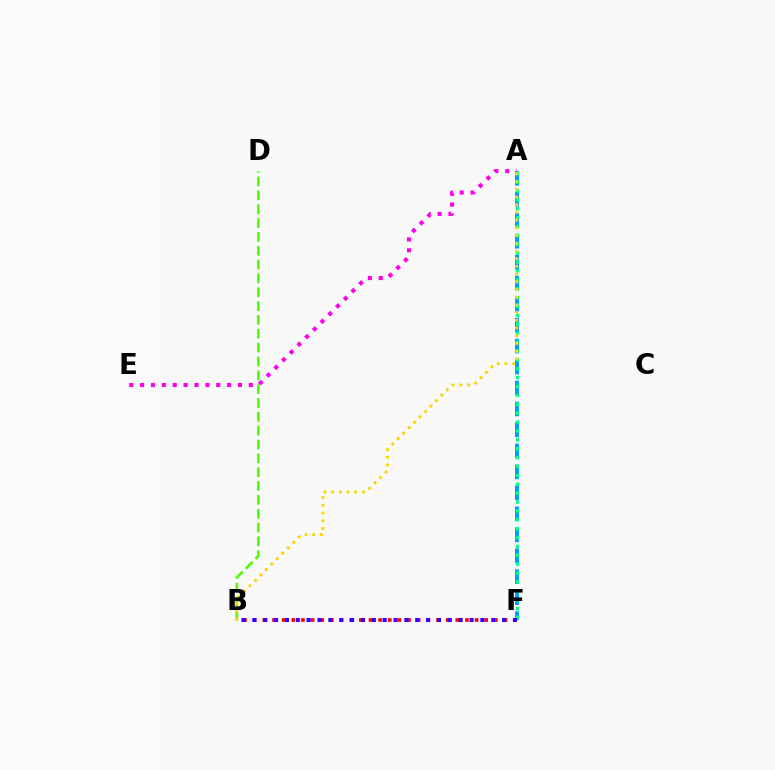{('B', 'D'): [{'color': '#4fff00', 'line_style': 'dashed', 'thickness': 1.88}], ('B', 'F'): [{'color': '#ff0000', 'line_style': 'dotted', 'thickness': 2.62}, {'color': '#3700ff', 'line_style': 'dotted', 'thickness': 2.95}], ('A', 'F'): [{'color': '#009eff', 'line_style': 'dashed', 'thickness': 2.85}, {'color': '#00ff86', 'line_style': 'dotted', 'thickness': 2.41}], ('A', 'E'): [{'color': '#ff00ed', 'line_style': 'dotted', 'thickness': 2.95}], ('A', 'B'): [{'color': '#ffd500', 'line_style': 'dotted', 'thickness': 2.09}]}